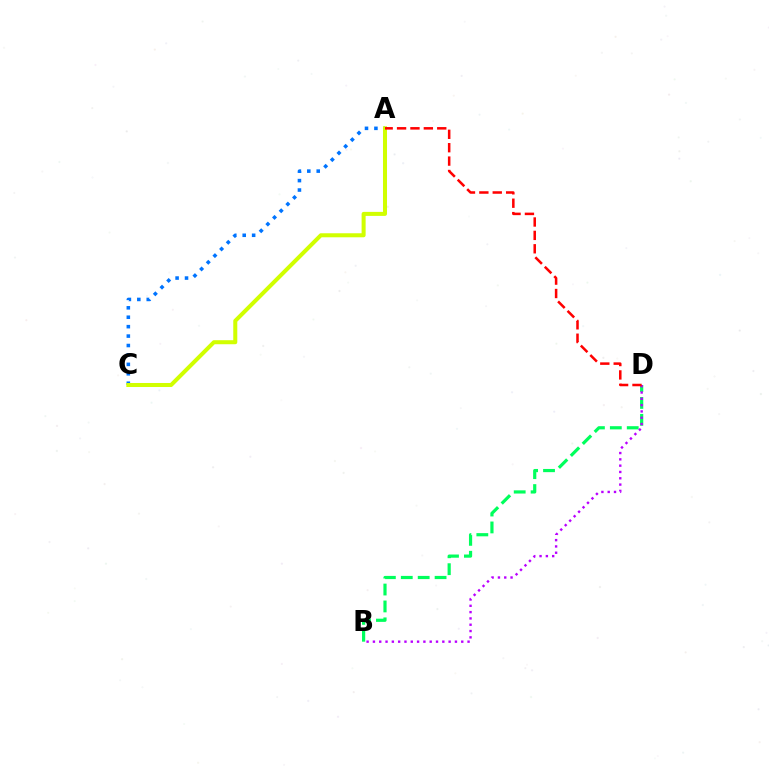{('B', 'D'): [{'color': '#00ff5c', 'line_style': 'dashed', 'thickness': 2.3}, {'color': '#b900ff', 'line_style': 'dotted', 'thickness': 1.71}], ('A', 'C'): [{'color': '#0074ff', 'line_style': 'dotted', 'thickness': 2.56}, {'color': '#d1ff00', 'line_style': 'solid', 'thickness': 2.9}], ('A', 'D'): [{'color': '#ff0000', 'line_style': 'dashed', 'thickness': 1.82}]}